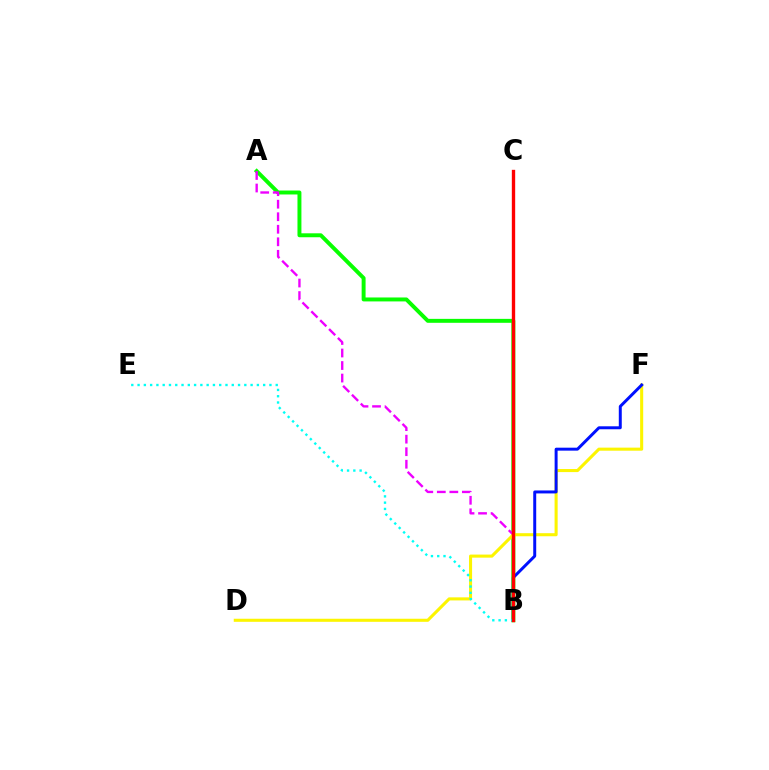{('A', 'B'): [{'color': '#08ff00', 'line_style': 'solid', 'thickness': 2.84}, {'color': '#ee00ff', 'line_style': 'dashed', 'thickness': 1.7}], ('D', 'F'): [{'color': '#fcf500', 'line_style': 'solid', 'thickness': 2.21}], ('B', 'F'): [{'color': '#0010ff', 'line_style': 'solid', 'thickness': 2.14}], ('B', 'E'): [{'color': '#00fff6', 'line_style': 'dotted', 'thickness': 1.71}], ('B', 'C'): [{'color': '#ff0000', 'line_style': 'solid', 'thickness': 2.42}]}